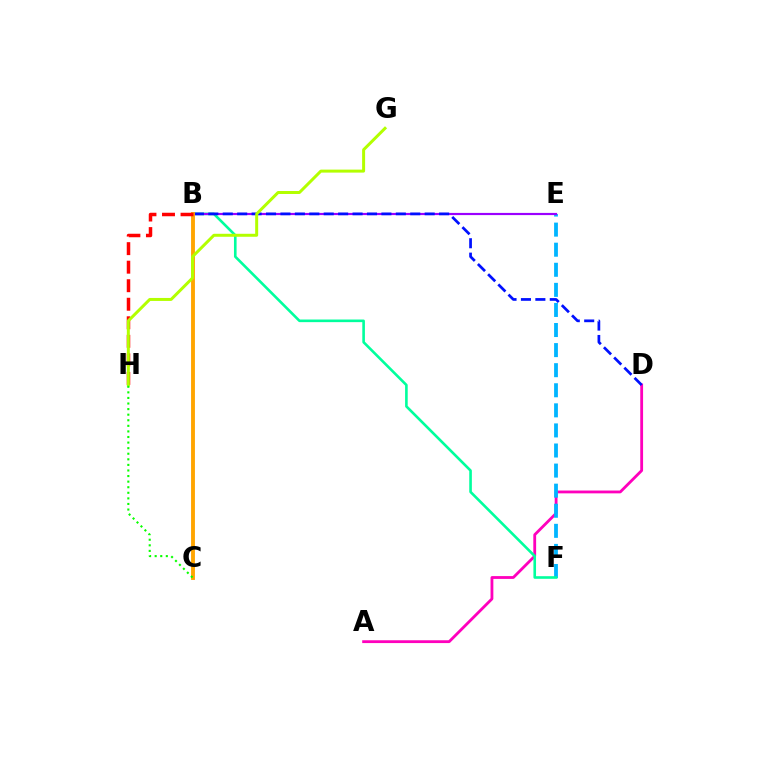{('A', 'D'): [{'color': '#ff00bd', 'line_style': 'solid', 'thickness': 2.03}], ('E', 'F'): [{'color': '#00b5ff', 'line_style': 'dashed', 'thickness': 2.73}], ('B', 'F'): [{'color': '#00ff9d', 'line_style': 'solid', 'thickness': 1.88}], ('B', 'E'): [{'color': '#9b00ff', 'line_style': 'solid', 'thickness': 1.57}], ('B', 'D'): [{'color': '#0010ff', 'line_style': 'dashed', 'thickness': 1.96}], ('B', 'C'): [{'color': '#ffa500', 'line_style': 'solid', 'thickness': 2.78}], ('B', 'H'): [{'color': '#ff0000', 'line_style': 'dashed', 'thickness': 2.52}], ('G', 'H'): [{'color': '#b3ff00', 'line_style': 'solid', 'thickness': 2.15}], ('C', 'H'): [{'color': '#08ff00', 'line_style': 'dotted', 'thickness': 1.52}]}